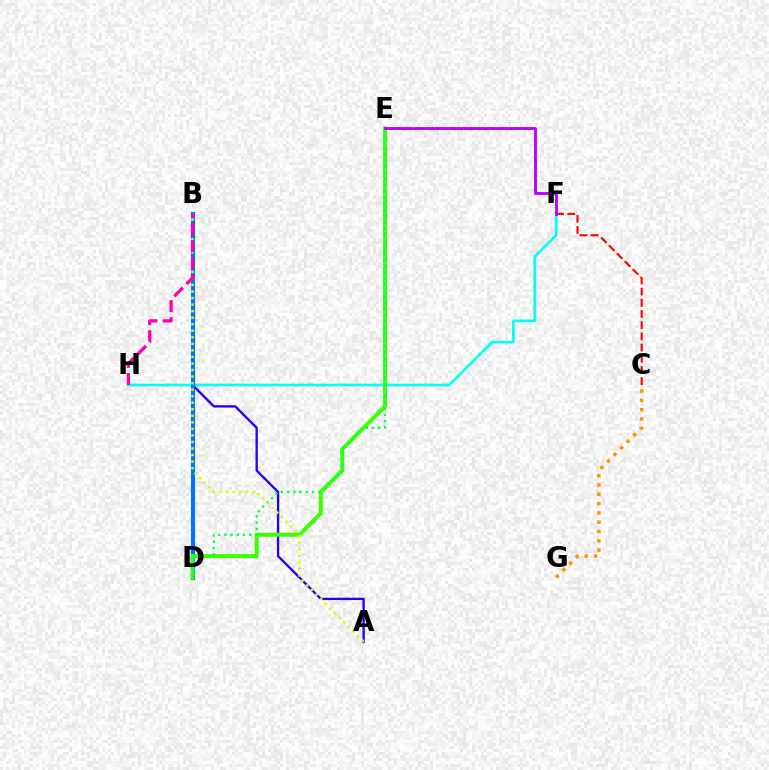{('C', 'G'): [{'color': '#ff9400', 'line_style': 'dotted', 'thickness': 2.53}], ('C', 'F'): [{'color': '#ff0000', 'line_style': 'dashed', 'thickness': 1.52}], ('F', 'H'): [{'color': '#00fff6', 'line_style': 'solid', 'thickness': 1.91}], ('A', 'B'): [{'color': '#2500ff', 'line_style': 'solid', 'thickness': 1.68}, {'color': '#d1ff00', 'line_style': 'dotted', 'thickness': 1.78}], ('B', 'D'): [{'color': '#0074ff', 'line_style': 'solid', 'thickness': 2.96}], ('D', 'E'): [{'color': '#3dff00', 'line_style': 'solid', 'thickness': 2.89}, {'color': '#00ff5c', 'line_style': 'dotted', 'thickness': 1.69}], ('B', 'H'): [{'color': '#ff00ac', 'line_style': 'dashed', 'thickness': 2.34}], ('E', 'F'): [{'color': '#b900ff', 'line_style': 'solid', 'thickness': 2.05}]}